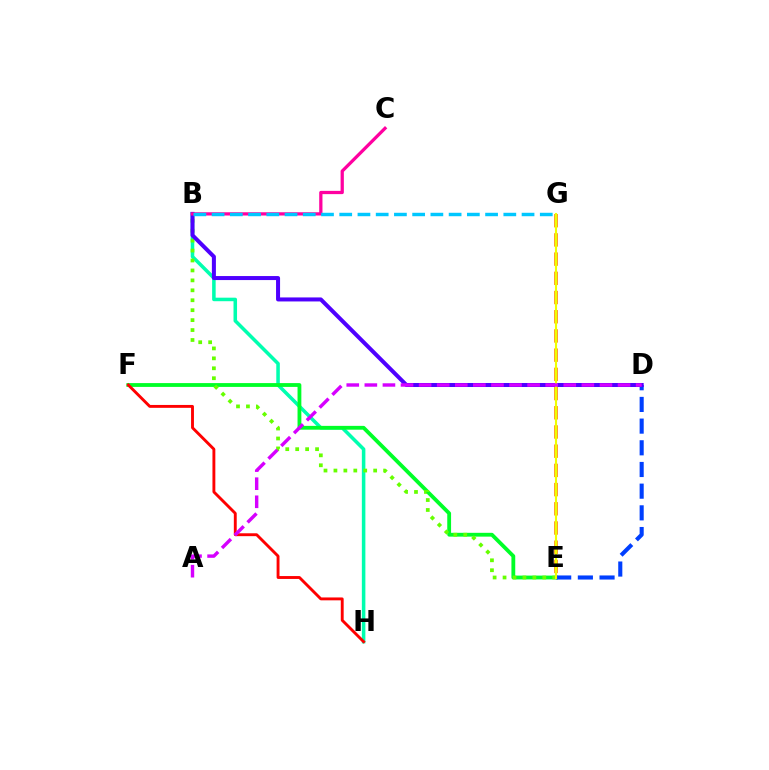{('B', 'H'): [{'color': '#00ffaf', 'line_style': 'solid', 'thickness': 2.54}], ('E', 'G'): [{'color': '#ff8800', 'line_style': 'dashed', 'thickness': 2.61}, {'color': '#eeff00', 'line_style': 'solid', 'thickness': 1.52}], ('E', 'F'): [{'color': '#00ff27', 'line_style': 'solid', 'thickness': 2.75}], ('B', 'E'): [{'color': '#66ff00', 'line_style': 'dotted', 'thickness': 2.7}], ('D', 'E'): [{'color': '#003fff', 'line_style': 'dashed', 'thickness': 2.95}], ('B', 'D'): [{'color': '#4f00ff', 'line_style': 'solid', 'thickness': 2.89}], ('F', 'H'): [{'color': '#ff0000', 'line_style': 'solid', 'thickness': 2.08}], ('B', 'C'): [{'color': '#ff00a0', 'line_style': 'solid', 'thickness': 2.34}], ('B', 'G'): [{'color': '#00c7ff', 'line_style': 'dashed', 'thickness': 2.48}], ('A', 'D'): [{'color': '#d600ff', 'line_style': 'dashed', 'thickness': 2.46}]}